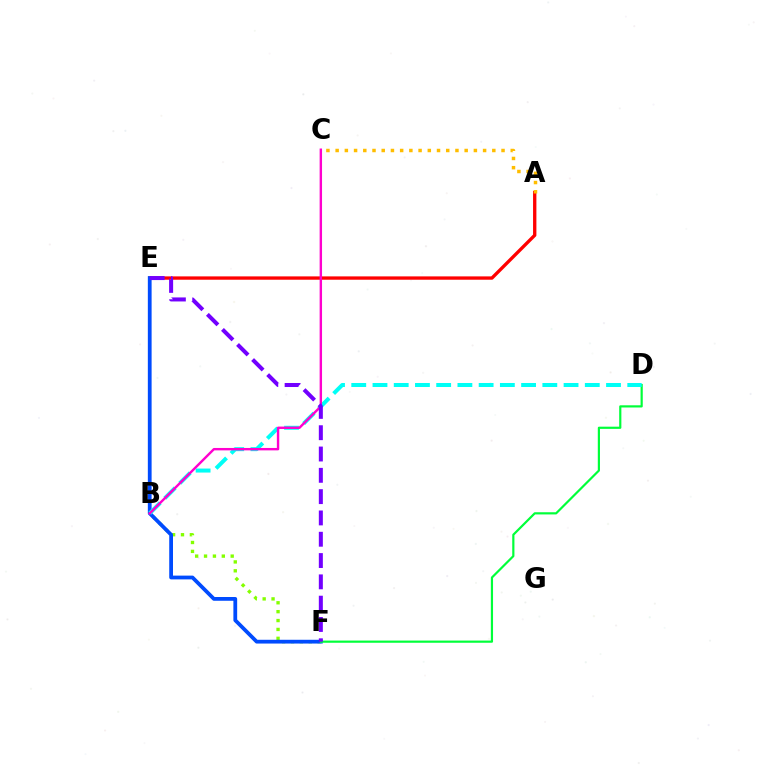{('B', 'F'): [{'color': '#84ff00', 'line_style': 'dotted', 'thickness': 2.41}], ('A', 'E'): [{'color': '#ff0000', 'line_style': 'solid', 'thickness': 2.4}], ('E', 'F'): [{'color': '#004bff', 'line_style': 'solid', 'thickness': 2.71}, {'color': '#7200ff', 'line_style': 'dashed', 'thickness': 2.89}], ('D', 'F'): [{'color': '#00ff39', 'line_style': 'solid', 'thickness': 1.58}], ('B', 'D'): [{'color': '#00fff6', 'line_style': 'dashed', 'thickness': 2.88}], ('B', 'C'): [{'color': '#ff00cf', 'line_style': 'solid', 'thickness': 1.73}], ('A', 'C'): [{'color': '#ffbd00', 'line_style': 'dotted', 'thickness': 2.5}]}